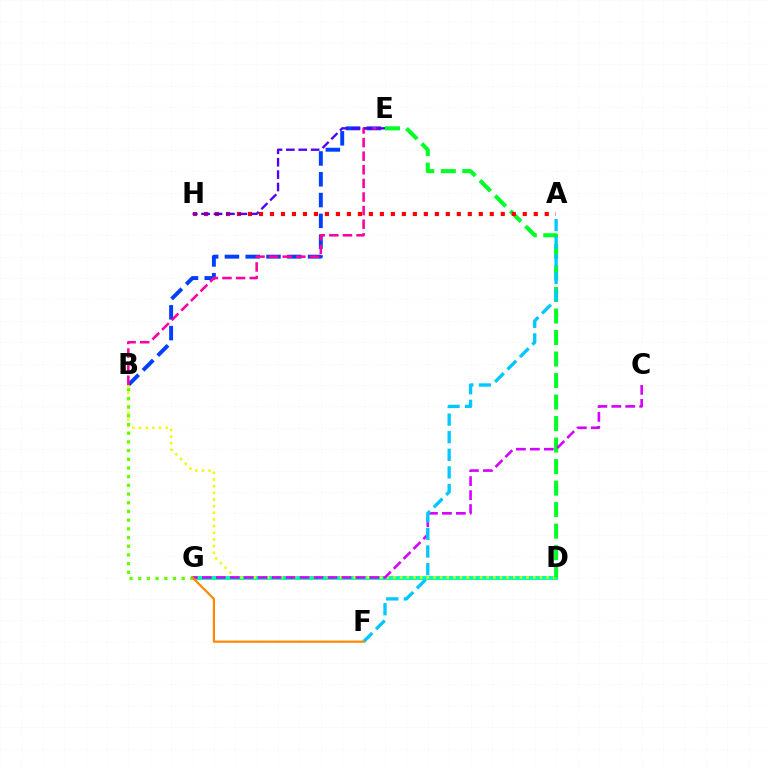{('B', 'E'): [{'color': '#003fff', 'line_style': 'dashed', 'thickness': 2.82}, {'color': '#ff00a0', 'line_style': 'dashed', 'thickness': 1.85}], ('D', 'G'): [{'color': '#00ffaf', 'line_style': 'solid', 'thickness': 2.86}], ('B', 'D'): [{'color': '#eeff00', 'line_style': 'dotted', 'thickness': 1.81}], ('D', 'E'): [{'color': '#00ff27', 'line_style': 'dashed', 'thickness': 2.92}], ('B', 'G'): [{'color': '#66ff00', 'line_style': 'dotted', 'thickness': 2.36}], ('A', 'H'): [{'color': '#ff0000', 'line_style': 'dotted', 'thickness': 2.99}], ('C', 'G'): [{'color': '#d600ff', 'line_style': 'dashed', 'thickness': 1.9}], ('A', 'F'): [{'color': '#00c7ff', 'line_style': 'dashed', 'thickness': 2.39}], ('E', 'H'): [{'color': '#4f00ff', 'line_style': 'dashed', 'thickness': 1.68}], ('F', 'G'): [{'color': '#ff8800', 'line_style': 'solid', 'thickness': 1.58}]}